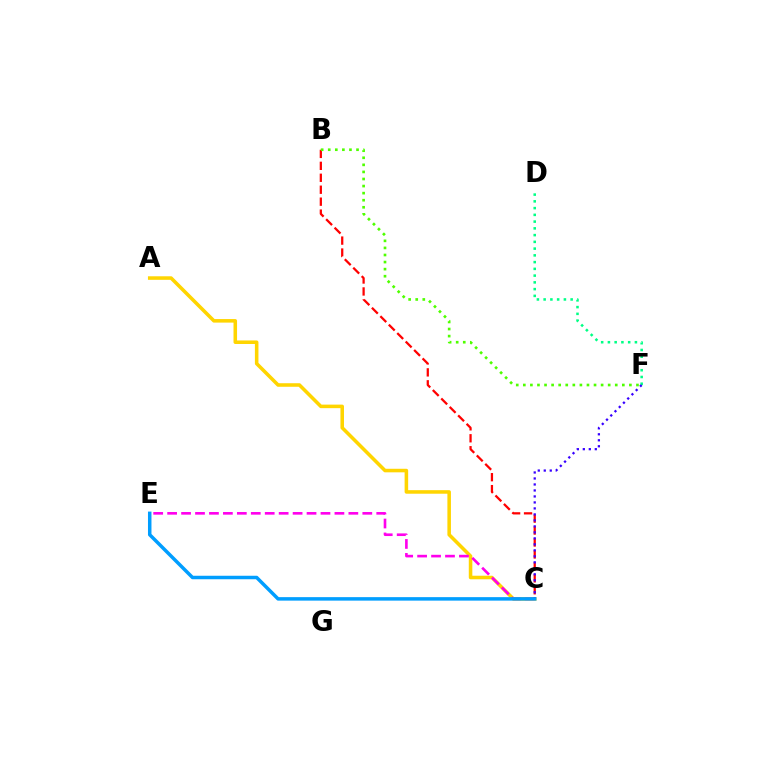{('D', 'F'): [{'color': '#00ff86', 'line_style': 'dotted', 'thickness': 1.83}], ('A', 'C'): [{'color': '#ffd500', 'line_style': 'solid', 'thickness': 2.55}], ('B', 'C'): [{'color': '#ff0000', 'line_style': 'dashed', 'thickness': 1.62}], ('C', 'E'): [{'color': '#ff00ed', 'line_style': 'dashed', 'thickness': 1.89}, {'color': '#009eff', 'line_style': 'solid', 'thickness': 2.51}], ('C', 'F'): [{'color': '#3700ff', 'line_style': 'dotted', 'thickness': 1.63}], ('B', 'F'): [{'color': '#4fff00', 'line_style': 'dotted', 'thickness': 1.92}]}